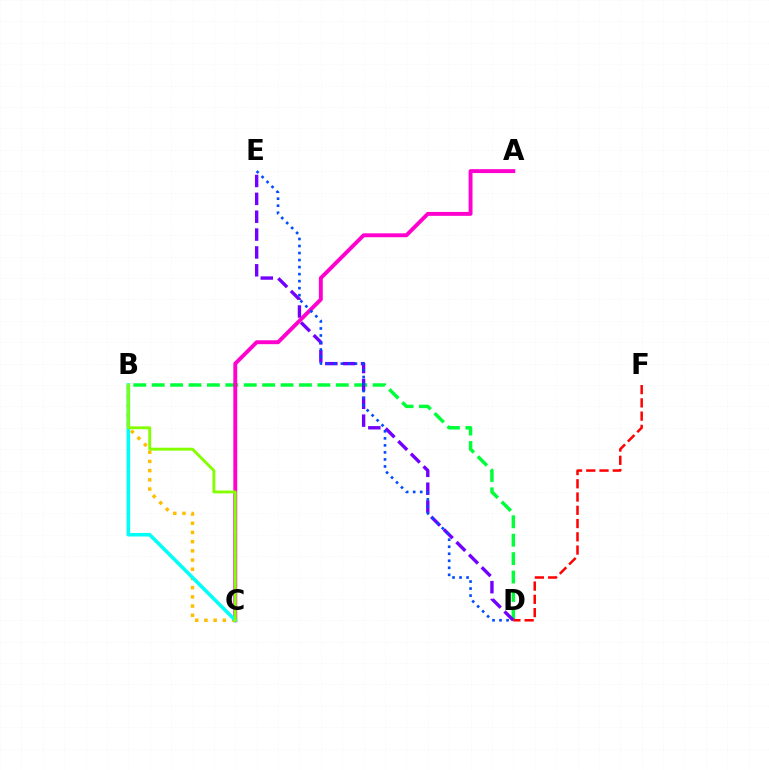{('B', 'D'): [{'color': '#00ff39', 'line_style': 'dashed', 'thickness': 2.5}], ('D', 'E'): [{'color': '#7200ff', 'line_style': 'dashed', 'thickness': 2.43}, {'color': '#004bff', 'line_style': 'dotted', 'thickness': 1.91}], ('A', 'C'): [{'color': '#ff00cf', 'line_style': 'solid', 'thickness': 2.81}], ('B', 'C'): [{'color': '#ffbd00', 'line_style': 'dotted', 'thickness': 2.5}, {'color': '#00fff6', 'line_style': 'solid', 'thickness': 2.58}, {'color': '#84ff00', 'line_style': 'solid', 'thickness': 2.08}], ('D', 'F'): [{'color': '#ff0000', 'line_style': 'dashed', 'thickness': 1.8}]}